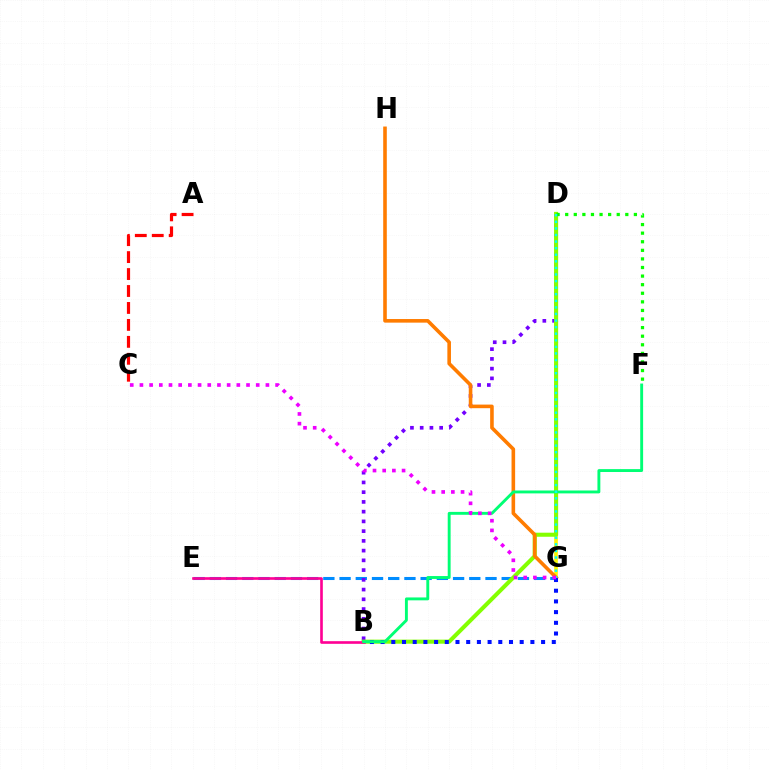{('E', 'G'): [{'color': '#008cff', 'line_style': 'dashed', 'thickness': 2.2}], ('D', 'G'): [{'color': '#fcf500', 'line_style': 'solid', 'thickness': 2.63}, {'color': '#00fff6', 'line_style': 'dotted', 'thickness': 1.79}], ('B', 'D'): [{'color': '#7200ff', 'line_style': 'dotted', 'thickness': 2.65}, {'color': '#84ff00', 'line_style': 'solid', 'thickness': 2.93}], ('G', 'H'): [{'color': '#ff7c00', 'line_style': 'solid', 'thickness': 2.59}], ('B', 'E'): [{'color': '#ff0094', 'line_style': 'solid', 'thickness': 1.9}], ('B', 'G'): [{'color': '#0010ff', 'line_style': 'dotted', 'thickness': 2.91}], ('D', 'F'): [{'color': '#08ff00', 'line_style': 'dotted', 'thickness': 2.33}], ('B', 'F'): [{'color': '#00ff74', 'line_style': 'solid', 'thickness': 2.08}], ('A', 'C'): [{'color': '#ff0000', 'line_style': 'dashed', 'thickness': 2.3}], ('C', 'G'): [{'color': '#ee00ff', 'line_style': 'dotted', 'thickness': 2.63}]}